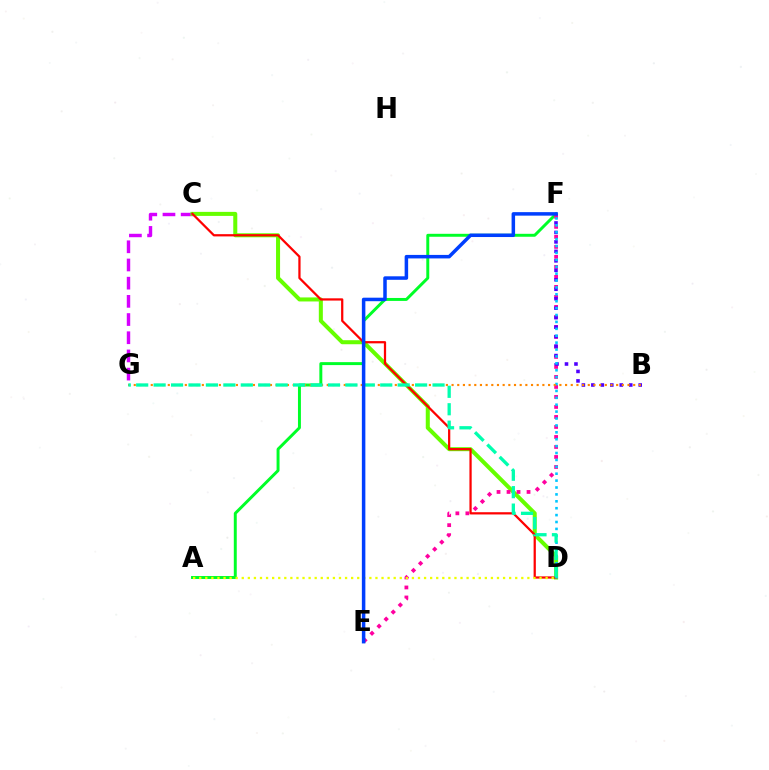{('C', 'G'): [{'color': '#d600ff', 'line_style': 'dashed', 'thickness': 2.47}], ('C', 'D'): [{'color': '#66ff00', 'line_style': 'solid', 'thickness': 2.9}, {'color': '#ff0000', 'line_style': 'solid', 'thickness': 1.62}], ('A', 'F'): [{'color': '#00ff27', 'line_style': 'solid', 'thickness': 2.12}], ('E', 'F'): [{'color': '#ff00a0', 'line_style': 'dotted', 'thickness': 2.72}, {'color': '#003fff', 'line_style': 'solid', 'thickness': 2.53}], ('B', 'F'): [{'color': '#4f00ff', 'line_style': 'dotted', 'thickness': 2.57}], ('D', 'F'): [{'color': '#00c7ff', 'line_style': 'dotted', 'thickness': 1.87}], ('B', 'G'): [{'color': '#ff8800', 'line_style': 'dotted', 'thickness': 1.54}], ('A', 'D'): [{'color': '#eeff00', 'line_style': 'dotted', 'thickness': 1.65}], ('D', 'G'): [{'color': '#00ffaf', 'line_style': 'dashed', 'thickness': 2.37}]}